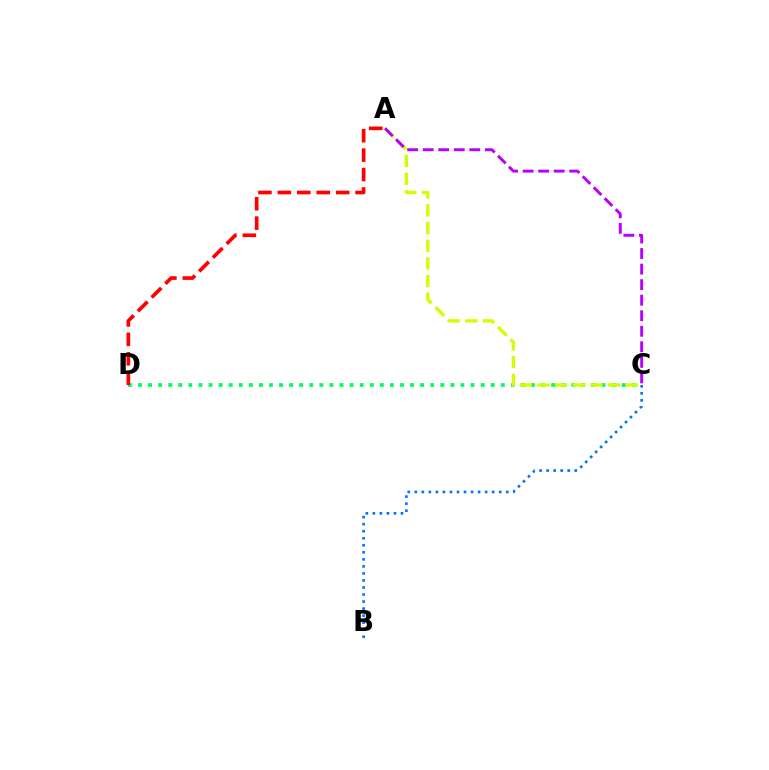{('C', 'D'): [{'color': '#00ff5c', 'line_style': 'dotted', 'thickness': 2.74}], ('A', 'C'): [{'color': '#d1ff00', 'line_style': 'dashed', 'thickness': 2.4}, {'color': '#b900ff', 'line_style': 'dashed', 'thickness': 2.11}], ('A', 'D'): [{'color': '#ff0000', 'line_style': 'dashed', 'thickness': 2.64}], ('B', 'C'): [{'color': '#0074ff', 'line_style': 'dotted', 'thickness': 1.91}]}